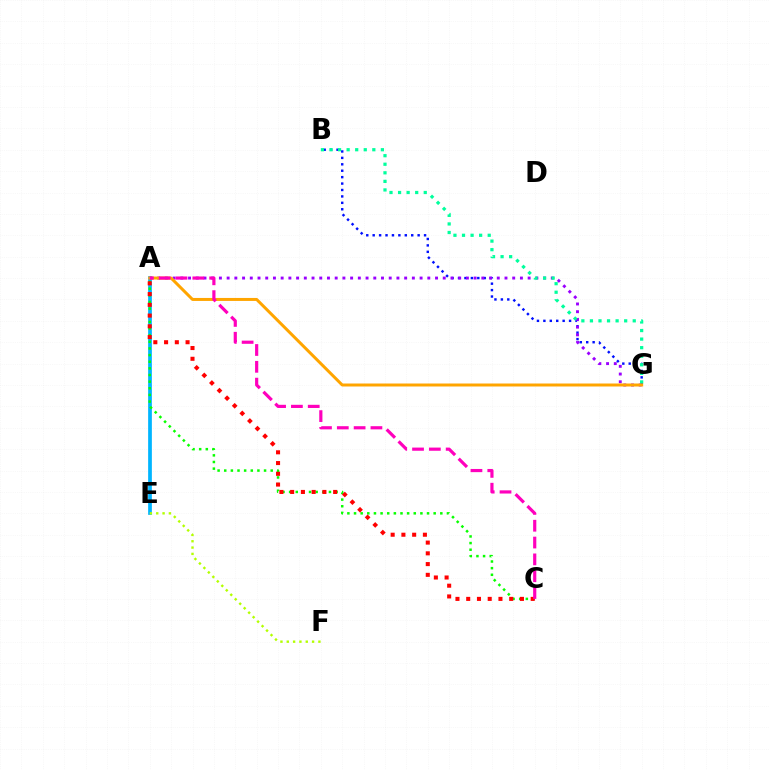{('B', 'G'): [{'color': '#0010ff', 'line_style': 'dotted', 'thickness': 1.74}, {'color': '#00ff9d', 'line_style': 'dotted', 'thickness': 2.33}], ('A', 'E'): [{'color': '#00b5ff', 'line_style': 'solid', 'thickness': 2.68}], ('A', 'G'): [{'color': '#9b00ff', 'line_style': 'dotted', 'thickness': 2.1}, {'color': '#ffa500', 'line_style': 'solid', 'thickness': 2.15}], ('E', 'F'): [{'color': '#b3ff00', 'line_style': 'dotted', 'thickness': 1.72}], ('A', 'C'): [{'color': '#08ff00', 'line_style': 'dotted', 'thickness': 1.8}, {'color': '#ff0000', 'line_style': 'dotted', 'thickness': 2.92}, {'color': '#ff00bd', 'line_style': 'dashed', 'thickness': 2.28}]}